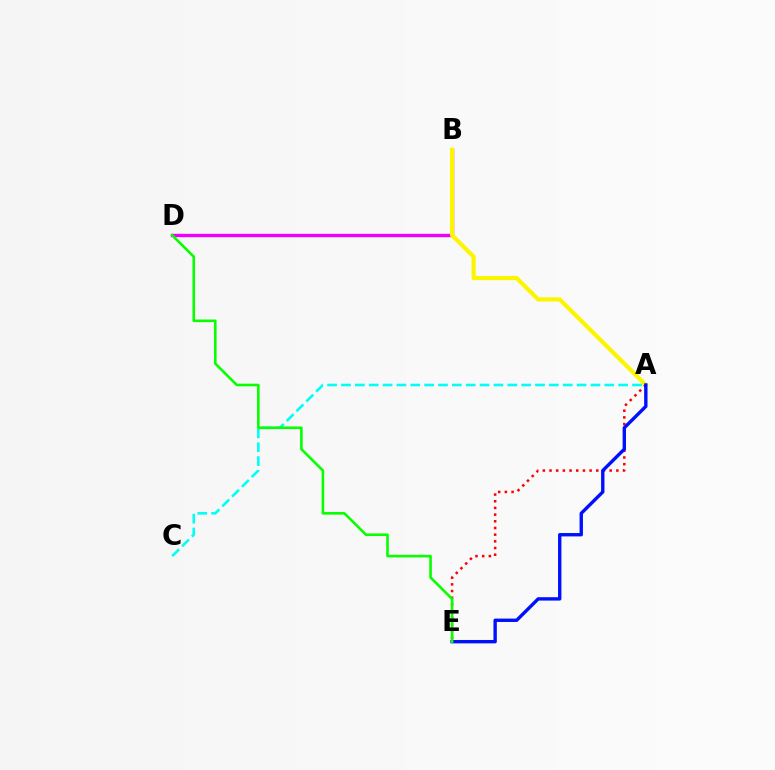{('B', 'D'): [{'color': '#ee00ff', 'line_style': 'solid', 'thickness': 2.43}], ('A', 'B'): [{'color': '#fcf500', 'line_style': 'solid', 'thickness': 3.0}], ('A', 'C'): [{'color': '#00fff6', 'line_style': 'dashed', 'thickness': 1.88}], ('A', 'E'): [{'color': '#ff0000', 'line_style': 'dotted', 'thickness': 1.82}, {'color': '#0010ff', 'line_style': 'solid', 'thickness': 2.43}], ('D', 'E'): [{'color': '#08ff00', 'line_style': 'solid', 'thickness': 1.88}]}